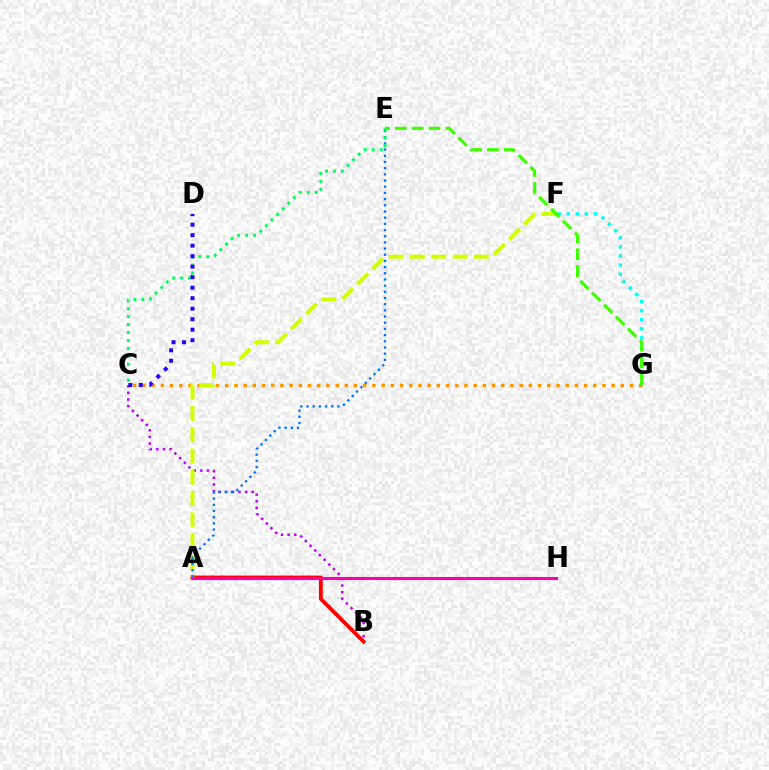{('B', 'C'): [{'color': '#b900ff', 'line_style': 'dotted', 'thickness': 1.8}], ('C', 'G'): [{'color': '#ff9400', 'line_style': 'dotted', 'thickness': 2.5}], ('A', 'B'): [{'color': '#ff0000', 'line_style': 'solid', 'thickness': 2.76}], ('A', 'F'): [{'color': '#d1ff00', 'line_style': 'dashed', 'thickness': 2.89}], ('A', 'E'): [{'color': '#0074ff', 'line_style': 'dotted', 'thickness': 1.68}], ('F', 'G'): [{'color': '#00fff6', 'line_style': 'dotted', 'thickness': 2.47}], ('E', 'G'): [{'color': '#3dff00', 'line_style': 'dashed', 'thickness': 2.29}], ('C', 'E'): [{'color': '#00ff5c', 'line_style': 'dotted', 'thickness': 2.16}], ('C', 'D'): [{'color': '#2500ff', 'line_style': 'dotted', 'thickness': 2.85}], ('A', 'H'): [{'color': '#ff00ac', 'line_style': 'solid', 'thickness': 2.22}]}